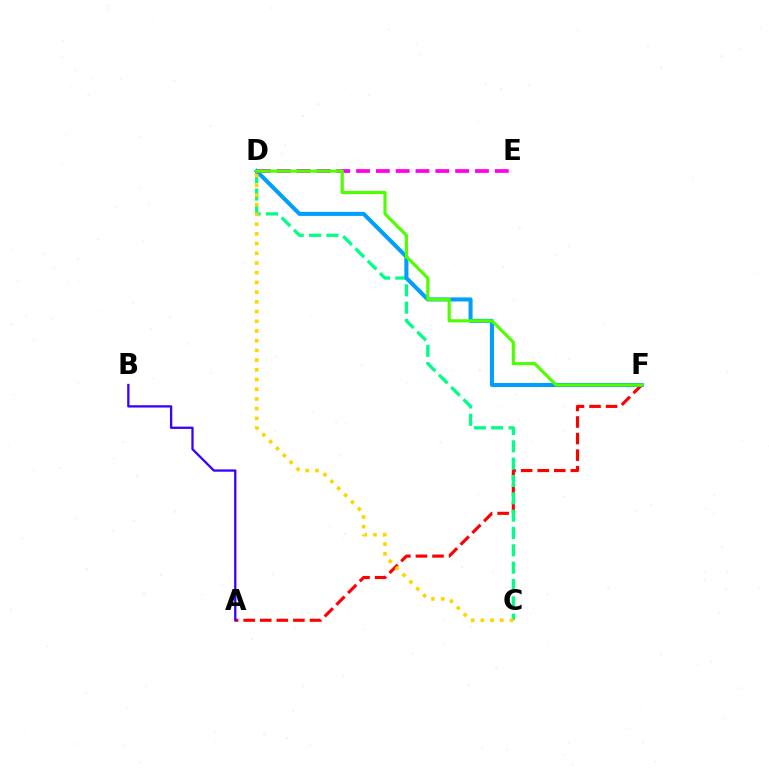{('A', 'F'): [{'color': '#ff0000', 'line_style': 'dashed', 'thickness': 2.25}], ('C', 'D'): [{'color': '#00ff86', 'line_style': 'dashed', 'thickness': 2.35}, {'color': '#ffd500', 'line_style': 'dotted', 'thickness': 2.64}], ('D', 'F'): [{'color': '#009eff', 'line_style': 'solid', 'thickness': 2.92}, {'color': '#4fff00', 'line_style': 'solid', 'thickness': 2.27}], ('D', 'E'): [{'color': '#ff00ed', 'line_style': 'dashed', 'thickness': 2.69}], ('A', 'B'): [{'color': '#3700ff', 'line_style': 'solid', 'thickness': 1.65}]}